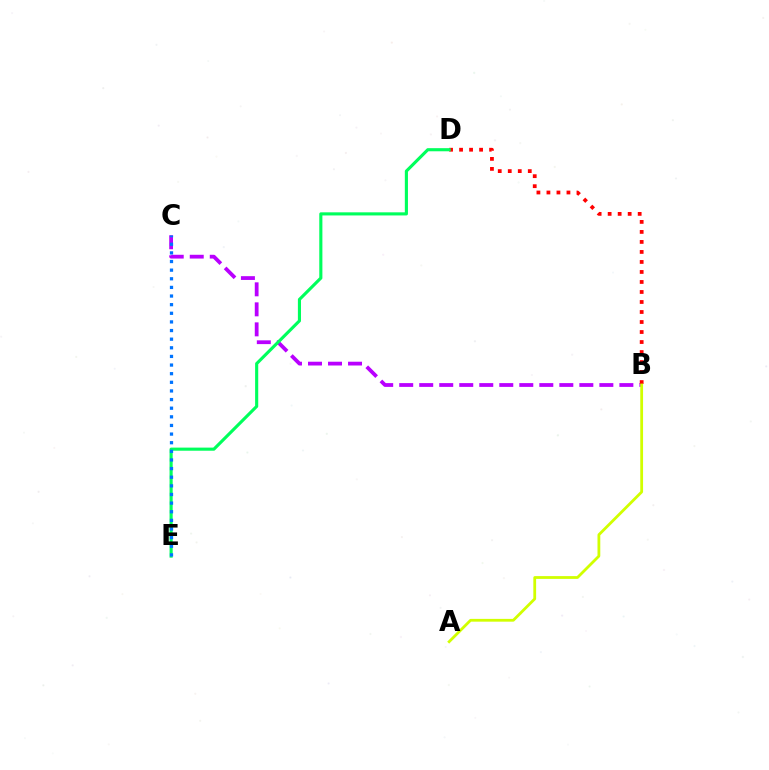{('B', 'C'): [{'color': '#b900ff', 'line_style': 'dashed', 'thickness': 2.72}], ('B', 'D'): [{'color': '#ff0000', 'line_style': 'dotted', 'thickness': 2.72}], ('A', 'B'): [{'color': '#d1ff00', 'line_style': 'solid', 'thickness': 2.01}], ('D', 'E'): [{'color': '#00ff5c', 'line_style': 'solid', 'thickness': 2.24}], ('C', 'E'): [{'color': '#0074ff', 'line_style': 'dotted', 'thickness': 2.34}]}